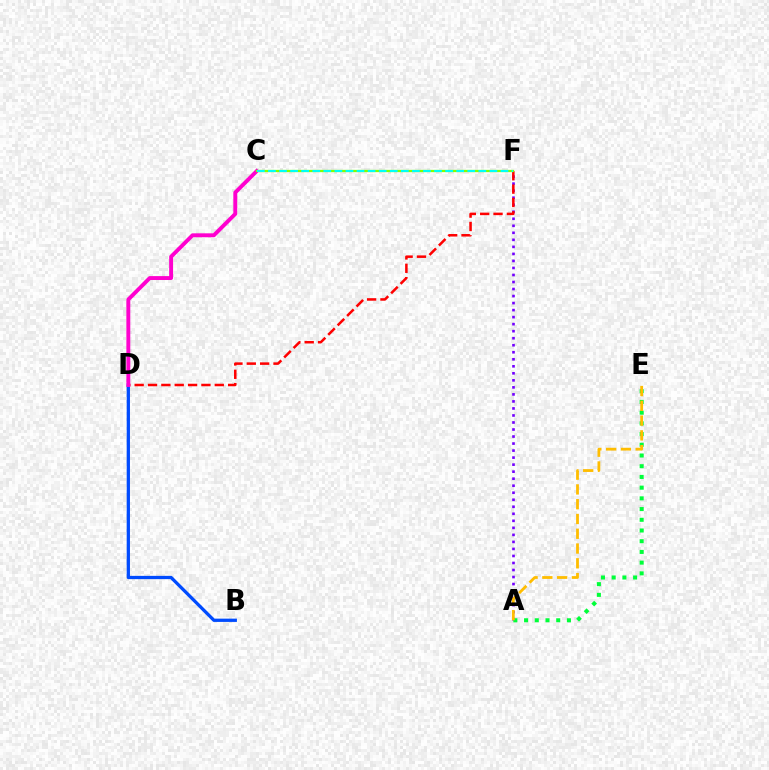{('B', 'D'): [{'color': '#004bff', 'line_style': 'solid', 'thickness': 2.36}], ('A', 'F'): [{'color': '#7200ff', 'line_style': 'dotted', 'thickness': 1.91}], ('A', 'E'): [{'color': '#00ff39', 'line_style': 'dotted', 'thickness': 2.91}, {'color': '#ffbd00', 'line_style': 'dashed', 'thickness': 2.01}], ('D', 'F'): [{'color': '#ff0000', 'line_style': 'dashed', 'thickness': 1.81}], ('C', 'D'): [{'color': '#ff00cf', 'line_style': 'solid', 'thickness': 2.81}], ('C', 'F'): [{'color': '#84ff00', 'line_style': 'solid', 'thickness': 1.64}, {'color': '#00fff6', 'line_style': 'dashed', 'thickness': 1.5}]}